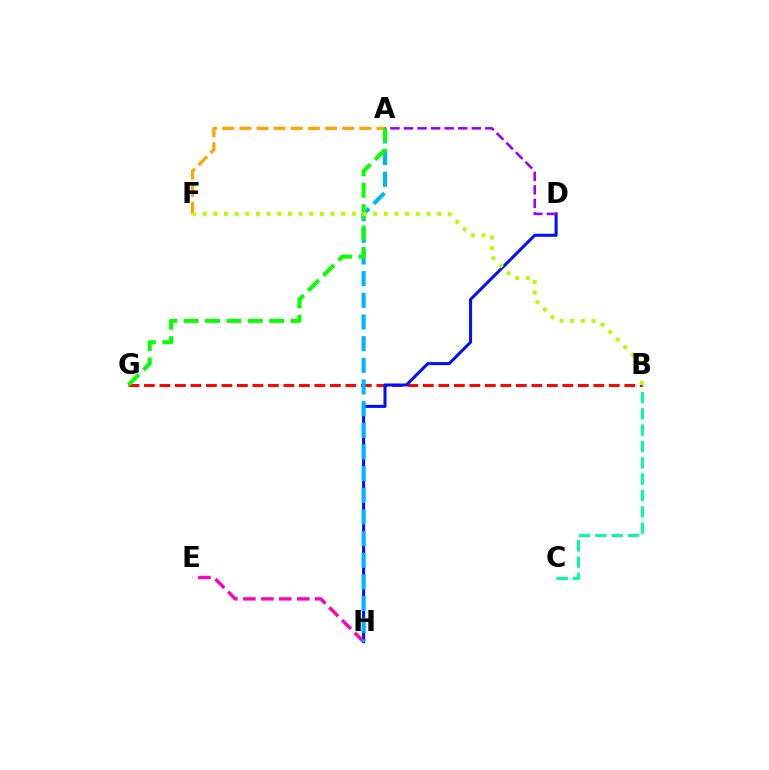{('B', 'C'): [{'color': '#00ff9d', 'line_style': 'dashed', 'thickness': 2.22}], ('B', 'G'): [{'color': '#ff0000', 'line_style': 'dashed', 'thickness': 2.11}], ('D', 'H'): [{'color': '#0010ff', 'line_style': 'solid', 'thickness': 2.19}], ('E', 'H'): [{'color': '#ff00bd', 'line_style': 'dashed', 'thickness': 2.44}], ('A', 'H'): [{'color': '#00b5ff', 'line_style': 'dashed', 'thickness': 2.94}], ('A', 'F'): [{'color': '#ffa500', 'line_style': 'dashed', 'thickness': 2.33}], ('A', 'D'): [{'color': '#9b00ff', 'line_style': 'dashed', 'thickness': 1.84}], ('A', 'G'): [{'color': '#08ff00', 'line_style': 'dashed', 'thickness': 2.91}], ('B', 'F'): [{'color': '#b3ff00', 'line_style': 'dotted', 'thickness': 2.89}]}